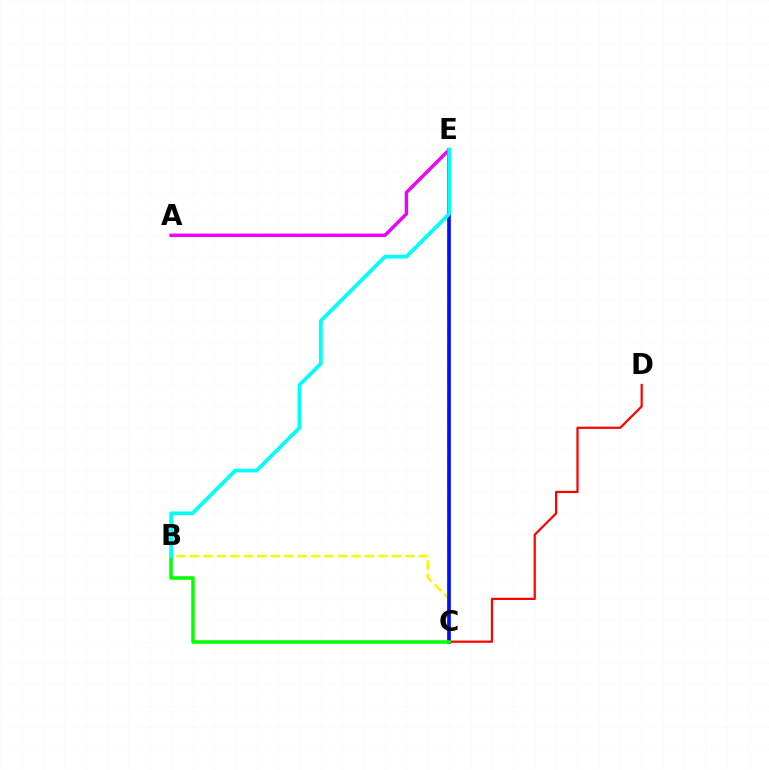{('B', 'C'): [{'color': '#fcf500', 'line_style': 'dashed', 'thickness': 1.83}, {'color': '#08ff00', 'line_style': 'solid', 'thickness': 2.55}], ('C', 'E'): [{'color': '#0010ff', 'line_style': 'solid', 'thickness': 2.67}], ('A', 'E'): [{'color': '#ee00ff', 'line_style': 'solid', 'thickness': 2.46}], ('C', 'D'): [{'color': '#ff0000', 'line_style': 'solid', 'thickness': 1.6}], ('B', 'E'): [{'color': '#00fff6', 'line_style': 'solid', 'thickness': 2.69}]}